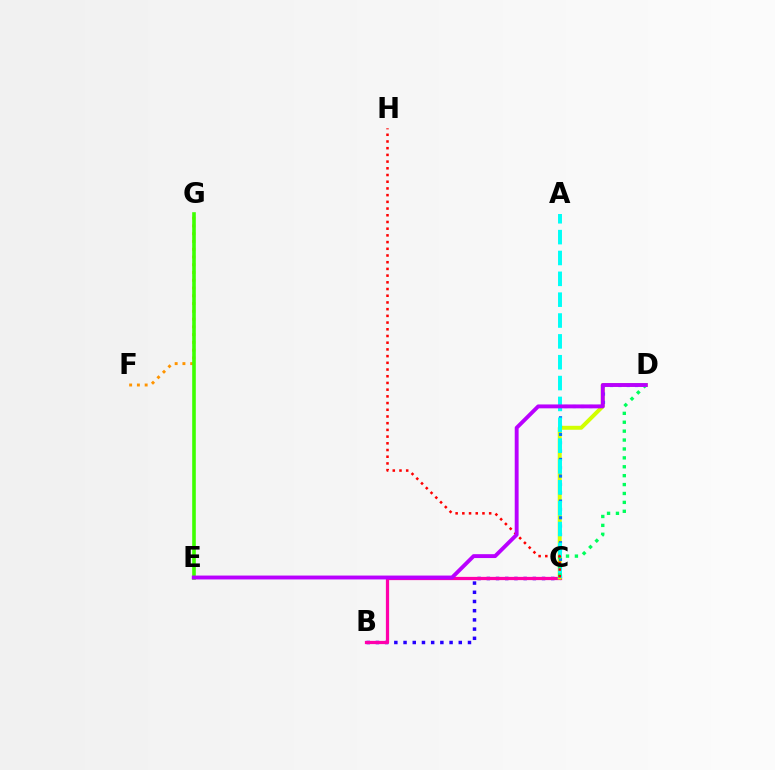{('B', 'C'): [{'color': '#2500ff', 'line_style': 'dotted', 'thickness': 2.5}, {'color': '#ff00ac', 'line_style': 'solid', 'thickness': 2.33}], ('C', 'D'): [{'color': '#d1ff00', 'line_style': 'solid', 'thickness': 2.85}, {'color': '#0074ff', 'line_style': 'dotted', 'thickness': 2.26}, {'color': '#00ff5c', 'line_style': 'dotted', 'thickness': 2.42}], ('F', 'G'): [{'color': '#ff9400', 'line_style': 'dotted', 'thickness': 2.11}], ('A', 'C'): [{'color': '#00fff6', 'line_style': 'dashed', 'thickness': 2.83}], ('E', 'G'): [{'color': '#3dff00', 'line_style': 'solid', 'thickness': 2.6}], ('C', 'H'): [{'color': '#ff0000', 'line_style': 'dotted', 'thickness': 1.82}], ('D', 'E'): [{'color': '#b900ff', 'line_style': 'solid', 'thickness': 2.8}]}